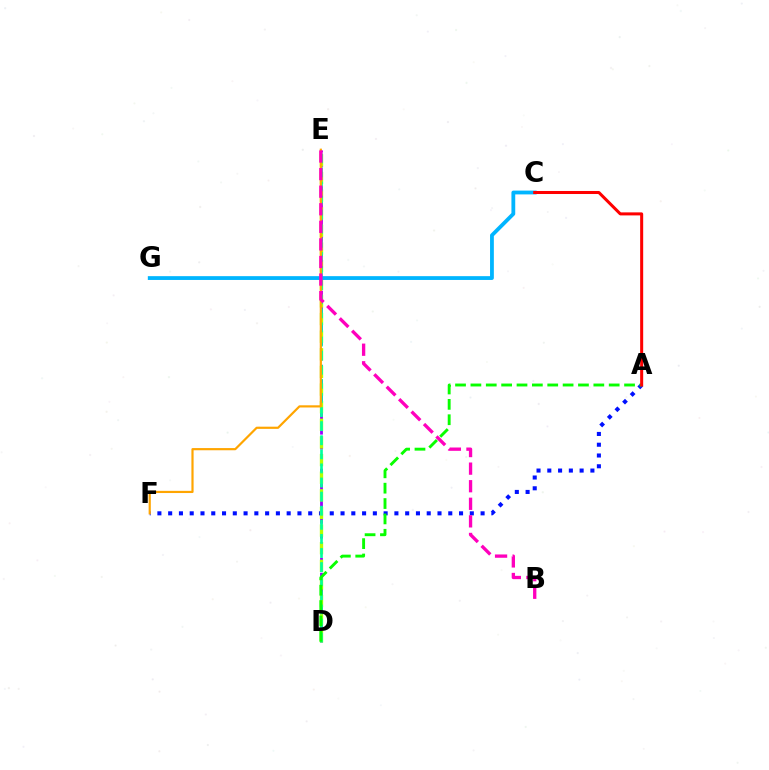{('D', 'E'): [{'color': '#9b00ff', 'line_style': 'dashed', 'thickness': 2.02}, {'color': '#b3ff00', 'line_style': 'dashed', 'thickness': 2.39}, {'color': '#00ff9d', 'line_style': 'dashed', 'thickness': 1.92}], ('A', 'F'): [{'color': '#0010ff', 'line_style': 'dotted', 'thickness': 2.93}], ('C', 'G'): [{'color': '#00b5ff', 'line_style': 'solid', 'thickness': 2.74}], ('E', 'F'): [{'color': '#ffa500', 'line_style': 'solid', 'thickness': 1.57}], ('A', 'D'): [{'color': '#08ff00', 'line_style': 'dashed', 'thickness': 2.09}], ('A', 'C'): [{'color': '#ff0000', 'line_style': 'solid', 'thickness': 2.18}], ('B', 'E'): [{'color': '#ff00bd', 'line_style': 'dashed', 'thickness': 2.39}]}